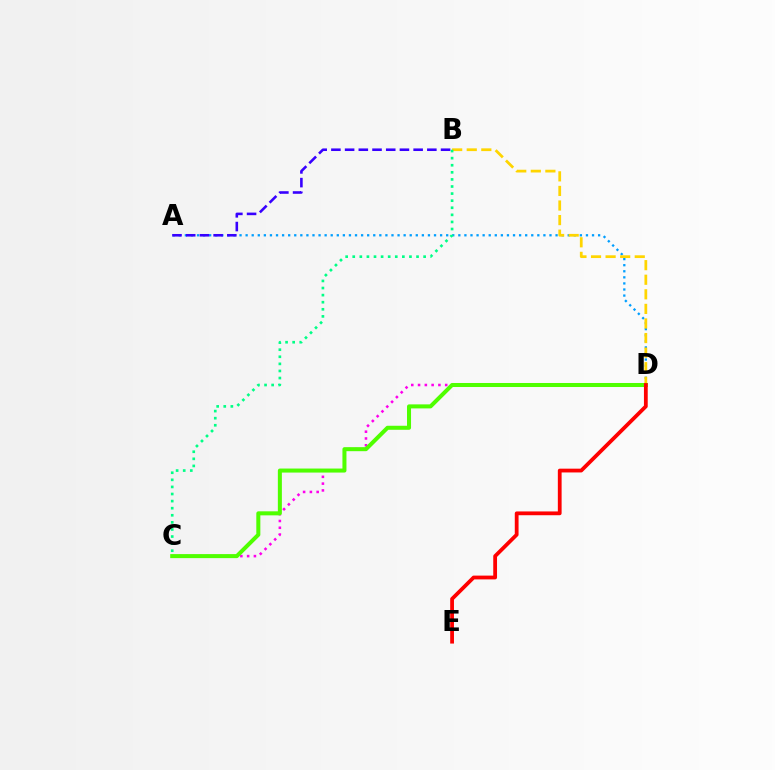{('C', 'D'): [{'color': '#ff00ed', 'line_style': 'dotted', 'thickness': 1.84}, {'color': '#4fff00', 'line_style': 'solid', 'thickness': 2.9}], ('A', 'D'): [{'color': '#009eff', 'line_style': 'dotted', 'thickness': 1.65}], ('B', 'D'): [{'color': '#ffd500', 'line_style': 'dashed', 'thickness': 1.98}], ('B', 'C'): [{'color': '#00ff86', 'line_style': 'dotted', 'thickness': 1.93}], ('A', 'B'): [{'color': '#3700ff', 'line_style': 'dashed', 'thickness': 1.86}], ('D', 'E'): [{'color': '#ff0000', 'line_style': 'solid', 'thickness': 2.72}]}